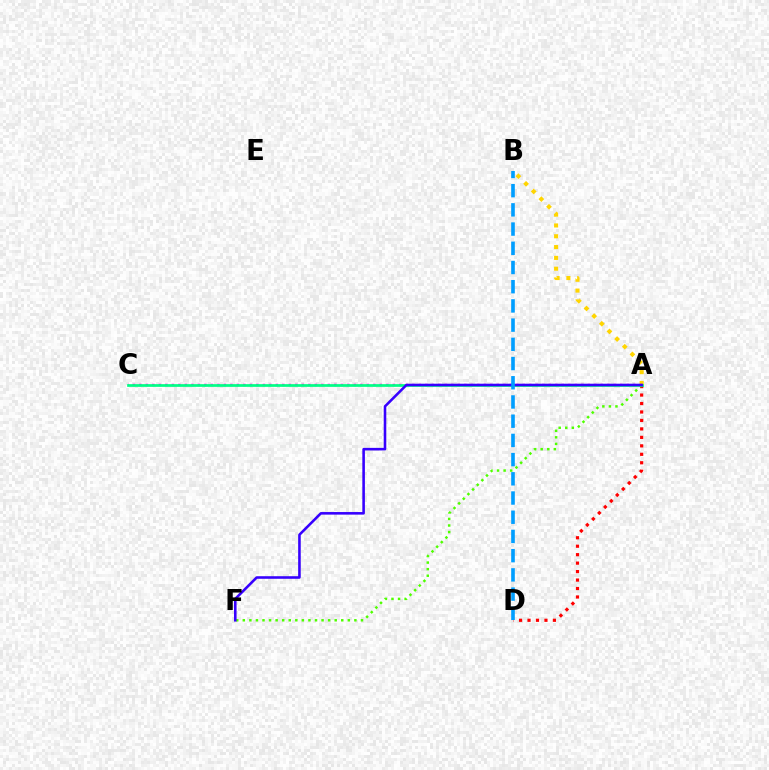{('A', 'B'): [{'color': '#ffd500', 'line_style': 'dotted', 'thickness': 2.94}], ('A', 'C'): [{'color': '#ff00ed', 'line_style': 'dotted', 'thickness': 1.77}, {'color': '#00ff86', 'line_style': 'solid', 'thickness': 1.96}], ('A', 'D'): [{'color': '#ff0000', 'line_style': 'dotted', 'thickness': 2.3}], ('A', 'F'): [{'color': '#4fff00', 'line_style': 'dotted', 'thickness': 1.78}, {'color': '#3700ff', 'line_style': 'solid', 'thickness': 1.86}], ('B', 'D'): [{'color': '#009eff', 'line_style': 'dashed', 'thickness': 2.61}]}